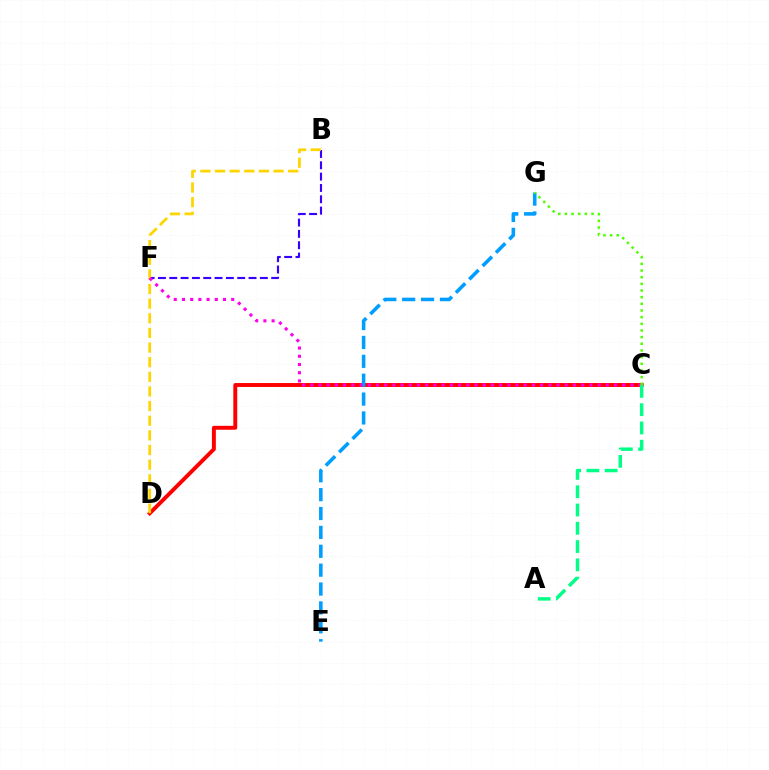{('B', 'F'): [{'color': '#3700ff', 'line_style': 'dashed', 'thickness': 1.54}], ('C', 'D'): [{'color': '#ff0000', 'line_style': 'solid', 'thickness': 2.82}], ('B', 'D'): [{'color': '#ffd500', 'line_style': 'dashed', 'thickness': 1.99}], ('E', 'G'): [{'color': '#009eff', 'line_style': 'dashed', 'thickness': 2.56}], ('C', 'F'): [{'color': '#ff00ed', 'line_style': 'dotted', 'thickness': 2.23}], ('C', 'G'): [{'color': '#4fff00', 'line_style': 'dotted', 'thickness': 1.81}], ('A', 'C'): [{'color': '#00ff86', 'line_style': 'dashed', 'thickness': 2.48}]}